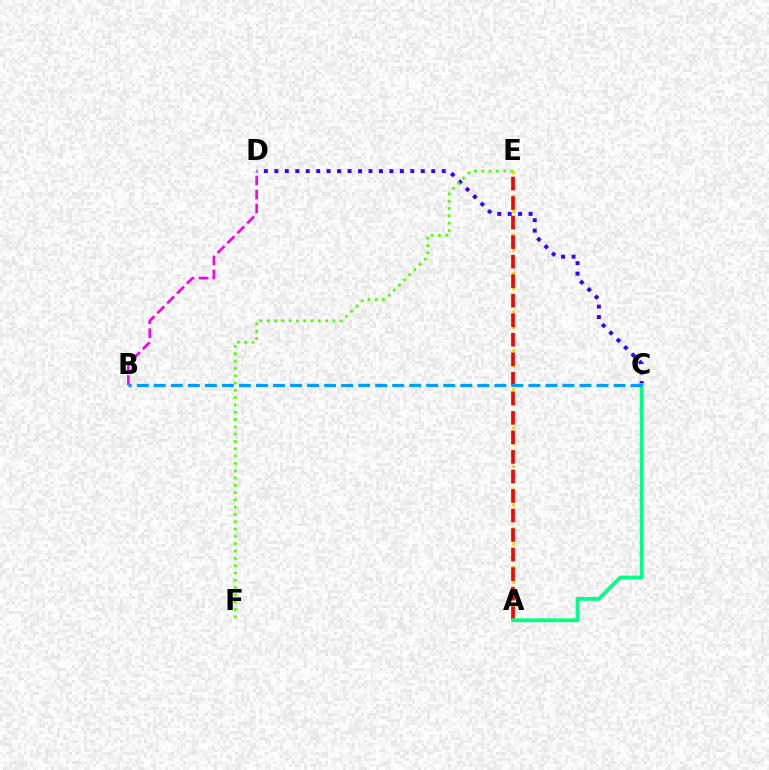{('C', 'D'): [{'color': '#3700ff', 'line_style': 'dotted', 'thickness': 2.84}], ('A', 'E'): [{'color': '#ffd500', 'line_style': 'dotted', 'thickness': 2.1}, {'color': '#ff0000', 'line_style': 'dashed', 'thickness': 2.65}], ('E', 'F'): [{'color': '#4fff00', 'line_style': 'dotted', 'thickness': 1.99}], ('B', 'D'): [{'color': '#ff00ed', 'line_style': 'dashed', 'thickness': 1.9}], ('A', 'C'): [{'color': '#00ff86', 'line_style': 'solid', 'thickness': 2.73}], ('B', 'C'): [{'color': '#009eff', 'line_style': 'dashed', 'thickness': 2.31}]}